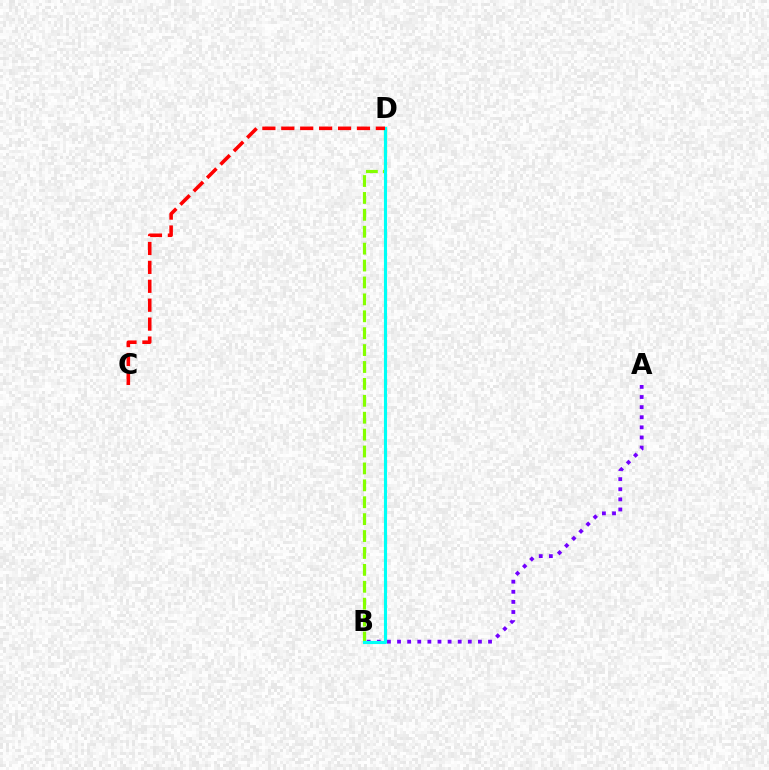{('A', 'B'): [{'color': '#7200ff', 'line_style': 'dotted', 'thickness': 2.75}], ('B', 'D'): [{'color': '#84ff00', 'line_style': 'dashed', 'thickness': 2.3}, {'color': '#00fff6', 'line_style': 'solid', 'thickness': 2.25}], ('C', 'D'): [{'color': '#ff0000', 'line_style': 'dashed', 'thickness': 2.57}]}